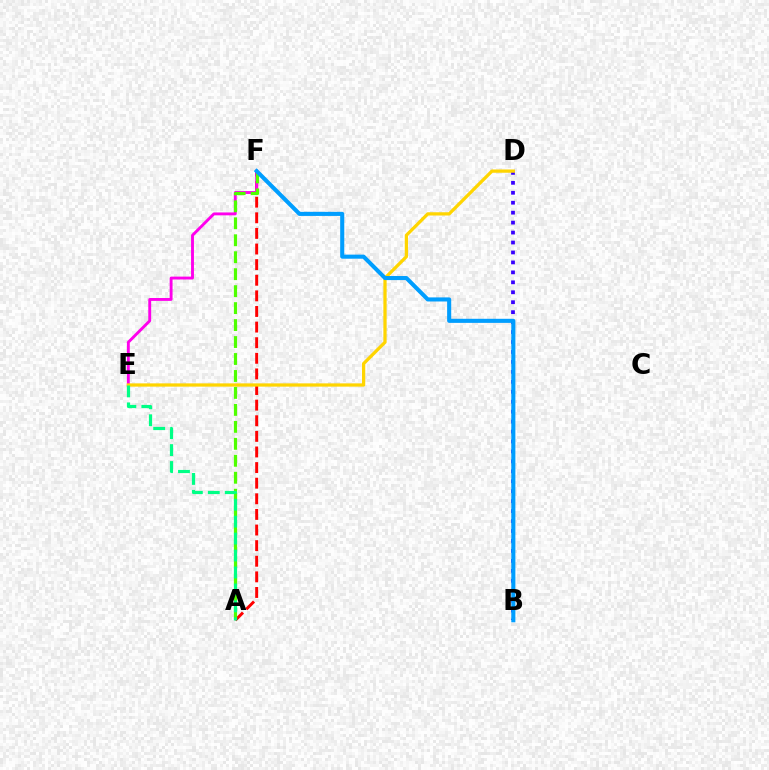{('A', 'F'): [{'color': '#ff0000', 'line_style': 'dashed', 'thickness': 2.12}, {'color': '#4fff00', 'line_style': 'dashed', 'thickness': 2.3}], ('B', 'D'): [{'color': '#3700ff', 'line_style': 'dotted', 'thickness': 2.7}], ('E', 'F'): [{'color': '#ff00ed', 'line_style': 'solid', 'thickness': 2.08}], ('D', 'E'): [{'color': '#ffd500', 'line_style': 'solid', 'thickness': 2.35}], ('A', 'E'): [{'color': '#00ff86', 'line_style': 'dashed', 'thickness': 2.3}], ('B', 'F'): [{'color': '#009eff', 'line_style': 'solid', 'thickness': 2.94}]}